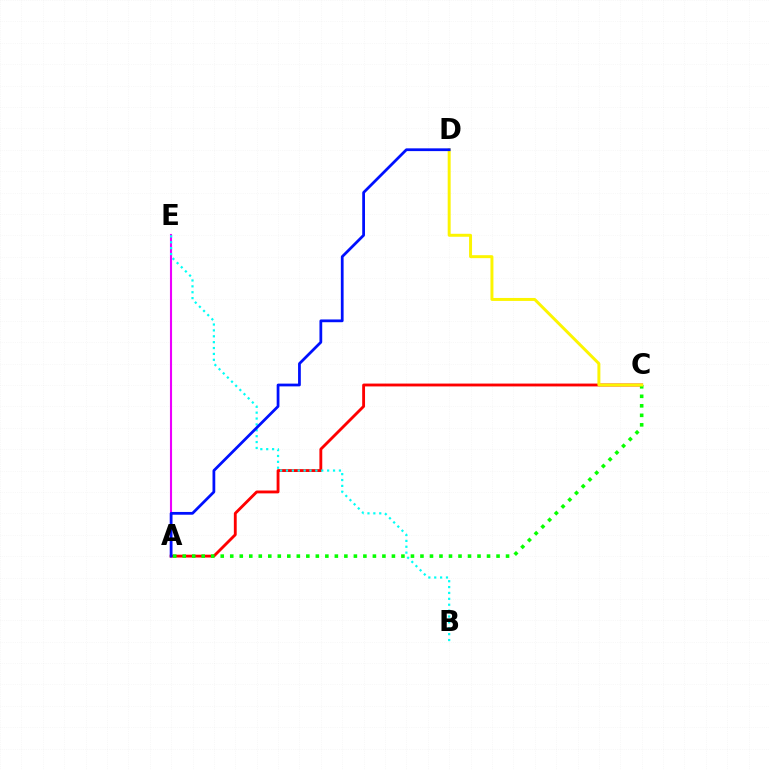{('A', 'C'): [{'color': '#ff0000', 'line_style': 'solid', 'thickness': 2.05}, {'color': '#08ff00', 'line_style': 'dotted', 'thickness': 2.58}], ('A', 'E'): [{'color': '#ee00ff', 'line_style': 'solid', 'thickness': 1.52}], ('B', 'E'): [{'color': '#00fff6', 'line_style': 'dotted', 'thickness': 1.6}], ('C', 'D'): [{'color': '#fcf500', 'line_style': 'solid', 'thickness': 2.13}], ('A', 'D'): [{'color': '#0010ff', 'line_style': 'solid', 'thickness': 1.99}]}